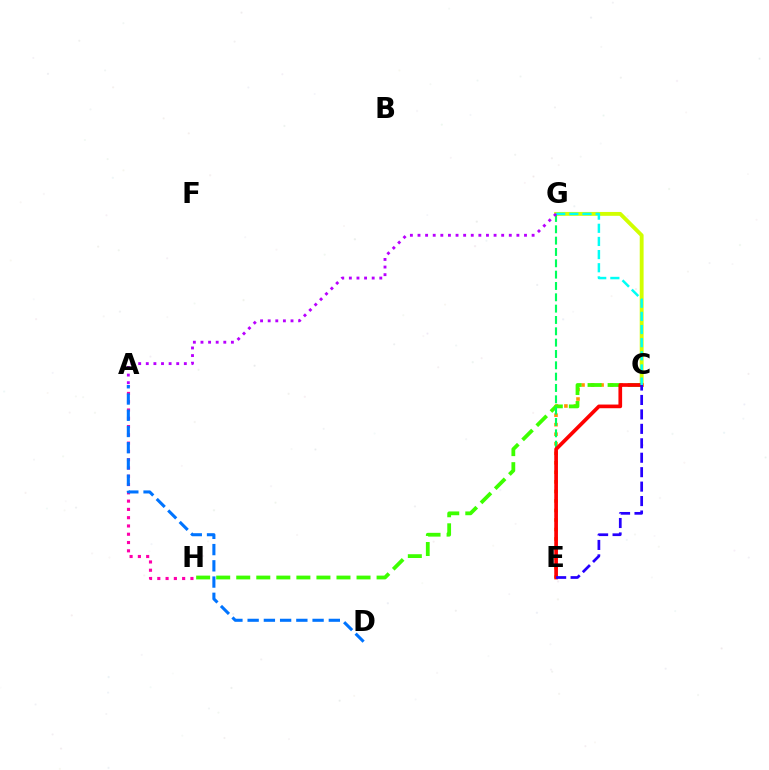{('A', 'H'): [{'color': '#ff00ac', 'line_style': 'dotted', 'thickness': 2.25}], ('C', 'G'): [{'color': '#d1ff00', 'line_style': 'solid', 'thickness': 2.79}, {'color': '#00fff6', 'line_style': 'dashed', 'thickness': 1.79}], ('C', 'E'): [{'color': '#ff9400', 'line_style': 'dotted', 'thickness': 2.59}, {'color': '#ff0000', 'line_style': 'solid', 'thickness': 2.65}, {'color': '#2500ff', 'line_style': 'dashed', 'thickness': 1.96}], ('C', 'H'): [{'color': '#3dff00', 'line_style': 'dashed', 'thickness': 2.72}], ('E', 'G'): [{'color': '#00ff5c', 'line_style': 'dashed', 'thickness': 1.54}], ('A', 'D'): [{'color': '#0074ff', 'line_style': 'dashed', 'thickness': 2.21}], ('A', 'G'): [{'color': '#b900ff', 'line_style': 'dotted', 'thickness': 2.07}]}